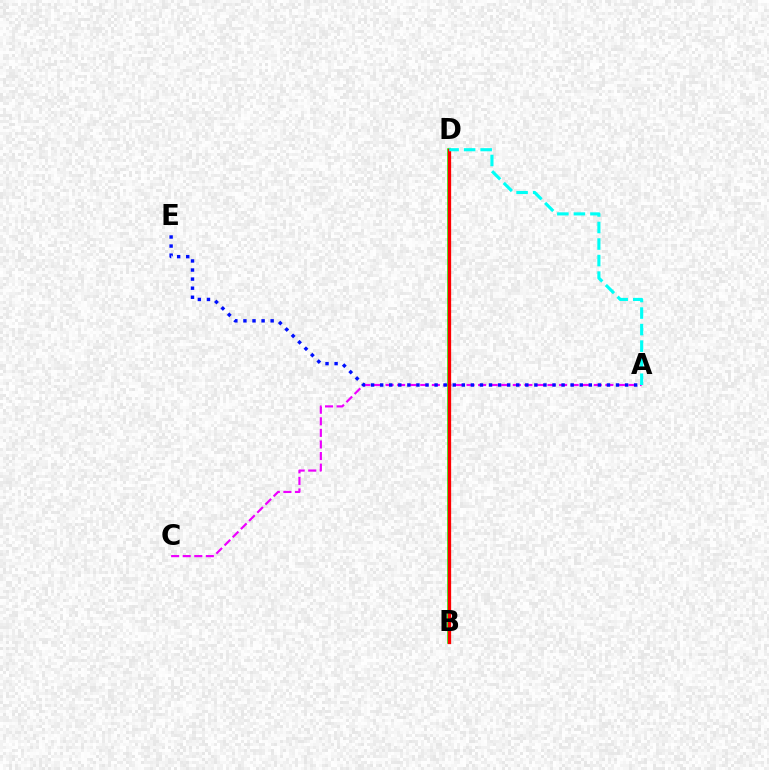{('A', 'C'): [{'color': '#ee00ff', 'line_style': 'dashed', 'thickness': 1.57}], ('B', 'D'): [{'color': '#fcf500', 'line_style': 'dotted', 'thickness': 1.85}, {'color': '#08ff00', 'line_style': 'solid', 'thickness': 2.56}, {'color': '#ff0000', 'line_style': 'solid', 'thickness': 2.37}], ('A', 'E'): [{'color': '#0010ff', 'line_style': 'dotted', 'thickness': 2.46}], ('A', 'D'): [{'color': '#00fff6', 'line_style': 'dashed', 'thickness': 2.25}]}